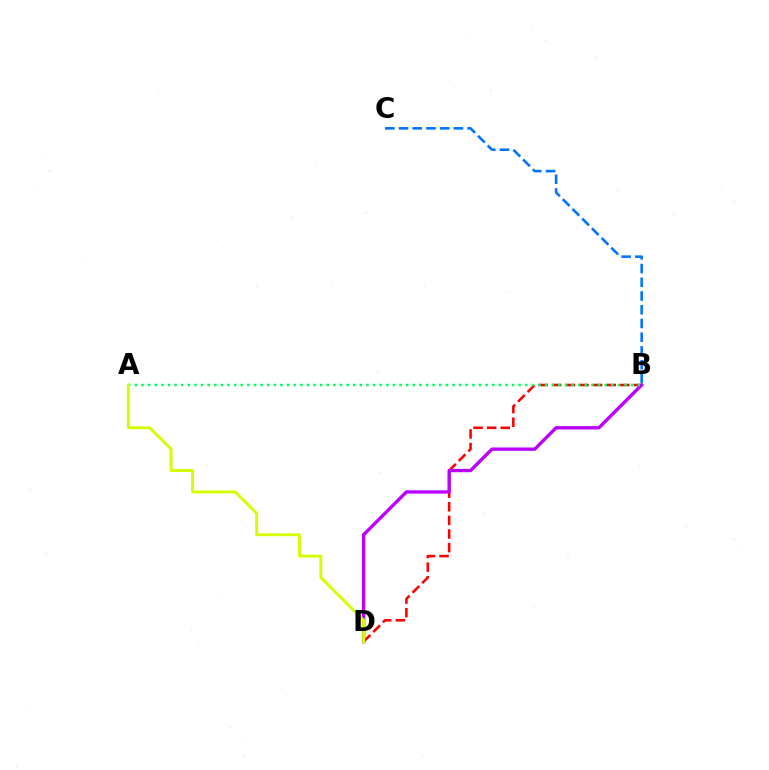{('B', 'C'): [{'color': '#0074ff', 'line_style': 'dashed', 'thickness': 1.86}], ('B', 'D'): [{'color': '#ff0000', 'line_style': 'dashed', 'thickness': 1.85}, {'color': '#b900ff', 'line_style': 'solid', 'thickness': 2.4}], ('A', 'B'): [{'color': '#00ff5c', 'line_style': 'dotted', 'thickness': 1.8}], ('A', 'D'): [{'color': '#d1ff00', 'line_style': 'solid', 'thickness': 2.1}]}